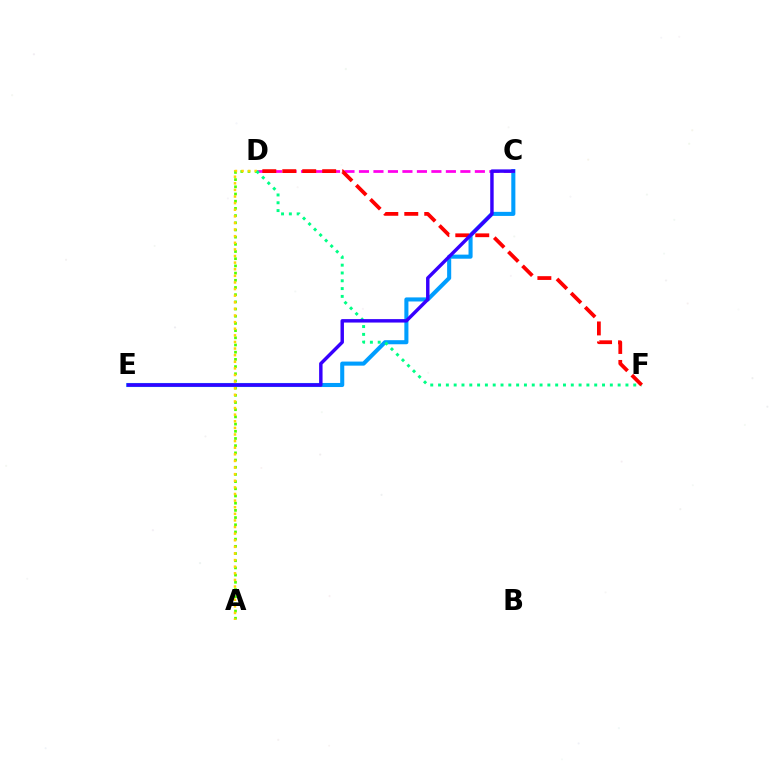{('C', 'E'): [{'color': '#009eff', 'line_style': 'solid', 'thickness': 2.93}, {'color': '#3700ff', 'line_style': 'solid', 'thickness': 2.47}], ('A', 'D'): [{'color': '#4fff00', 'line_style': 'dotted', 'thickness': 1.95}, {'color': '#ffd500', 'line_style': 'dotted', 'thickness': 1.8}], ('C', 'D'): [{'color': '#ff00ed', 'line_style': 'dashed', 'thickness': 1.97}], ('D', 'F'): [{'color': '#00ff86', 'line_style': 'dotted', 'thickness': 2.12}, {'color': '#ff0000', 'line_style': 'dashed', 'thickness': 2.71}]}